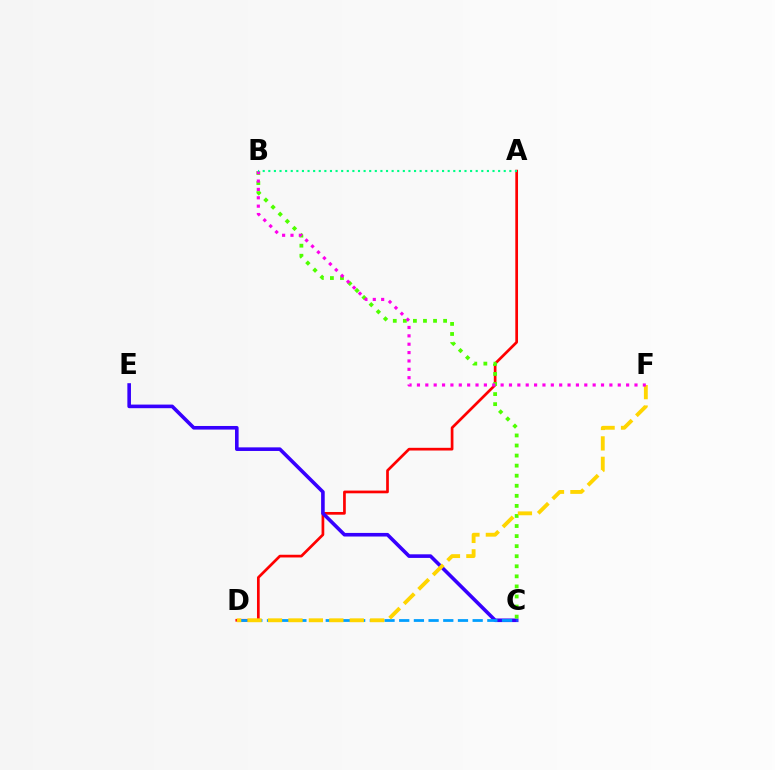{('A', 'D'): [{'color': '#ff0000', 'line_style': 'solid', 'thickness': 1.95}], ('C', 'E'): [{'color': '#3700ff', 'line_style': 'solid', 'thickness': 2.59}], ('B', 'C'): [{'color': '#4fff00', 'line_style': 'dotted', 'thickness': 2.73}], ('C', 'D'): [{'color': '#009eff', 'line_style': 'dashed', 'thickness': 2.0}], ('D', 'F'): [{'color': '#ffd500', 'line_style': 'dashed', 'thickness': 2.78}], ('B', 'F'): [{'color': '#ff00ed', 'line_style': 'dotted', 'thickness': 2.27}], ('A', 'B'): [{'color': '#00ff86', 'line_style': 'dotted', 'thickness': 1.52}]}